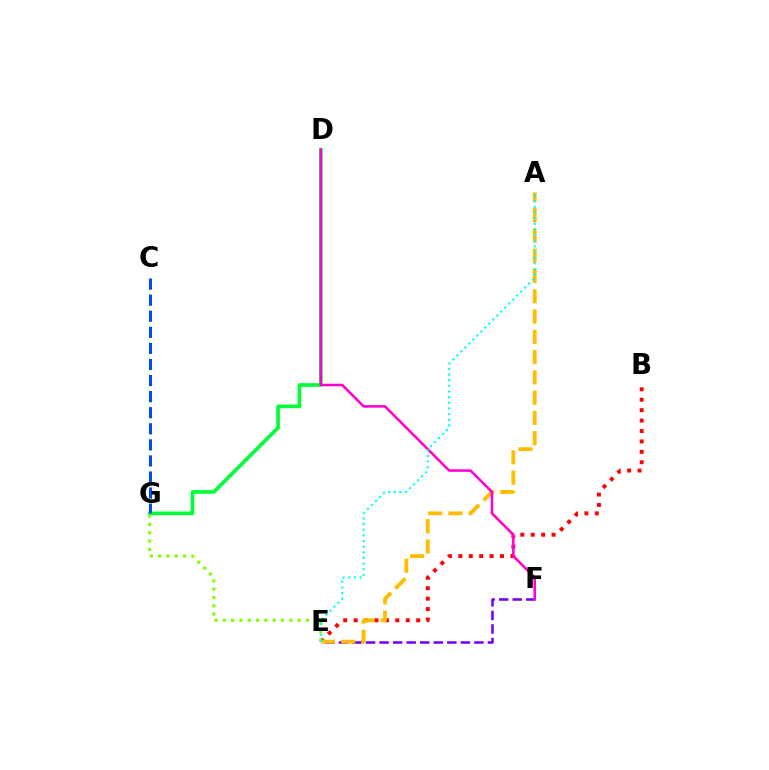{('E', 'F'): [{'color': '#7200ff', 'line_style': 'dashed', 'thickness': 1.84}], ('D', 'G'): [{'color': '#00ff39', 'line_style': 'solid', 'thickness': 2.64}], ('B', 'E'): [{'color': '#ff0000', 'line_style': 'dotted', 'thickness': 2.83}], ('A', 'E'): [{'color': '#ffbd00', 'line_style': 'dashed', 'thickness': 2.75}, {'color': '#00fff6', 'line_style': 'dotted', 'thickness': 1.53}], ('E', 'G'): [{'color': '#84ff00', 'line_style': 'dotted', 'thickness': 2.26}], ('D', 'F'): [{'color': '#ff00cf', 'line_style': 'solid', 'thickness': 1.83}], ('C', 'G'): [{'color': '#004bff', 'line_style': 'dashed', 'thickness': 2.18}]}